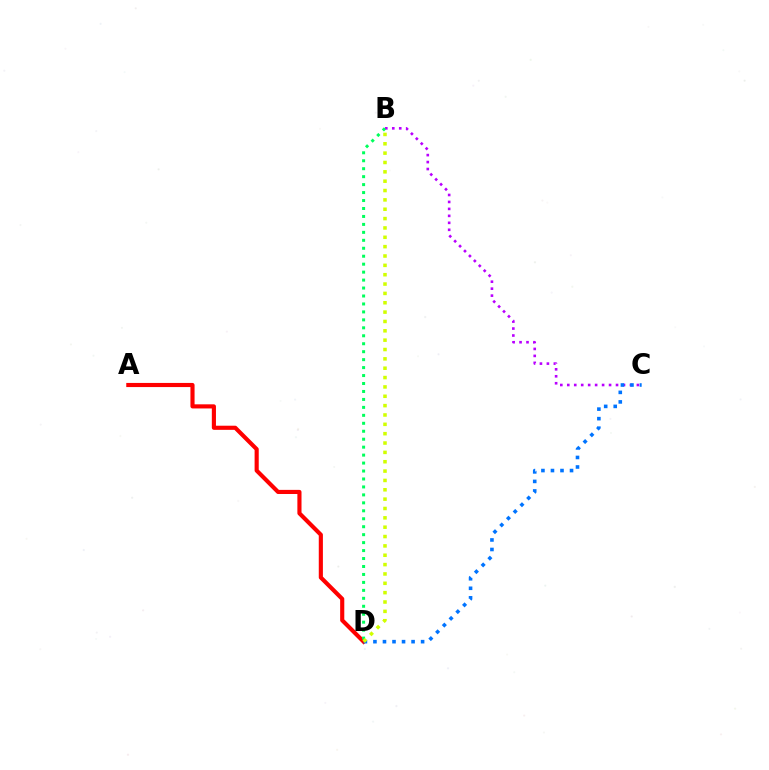{('A', 'D'): [{'color': '#ff0000', 'line_style': 'solid', 'thickness': 2.97}], ('B', 'C'): [{'color': '#b900ff', 'line_style': 'dotted', 'thickness': 1.89}], ('C', 'D'): [{'color': '#0074ff', 'line_style': 'dotted', 'thickness': 2.59}], ('B', 'D'): [{'color': '#00ff5c', 'line_style': 'dotted', 'thickness': 2.16}, {'color': '#d1ff00', 'line_style': 'dotted', 'thickness': 2.54}]}